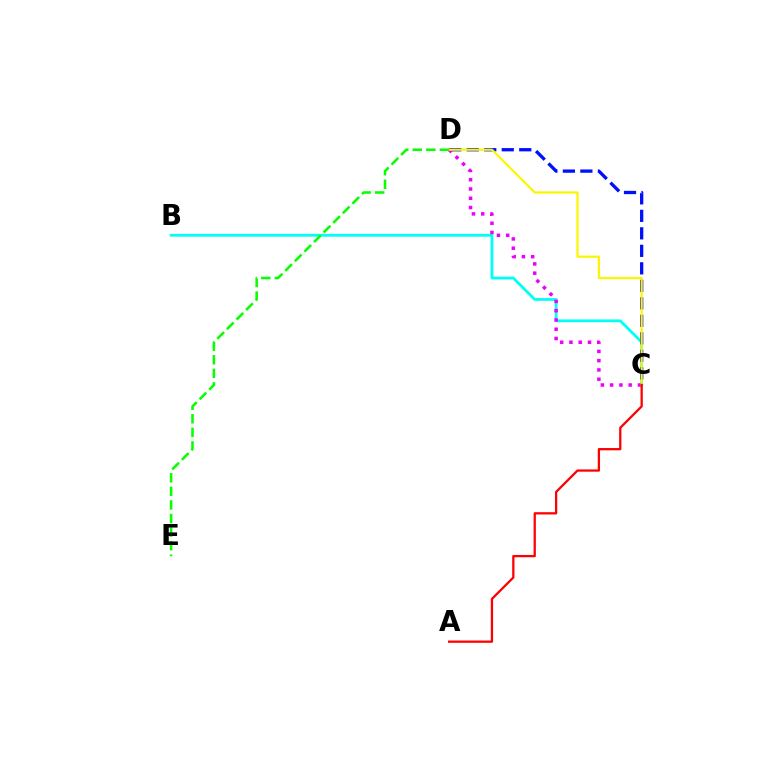{('B', 'C'): [{'color': '#00fff6', 'line_style': 'solid', 'thickness': 2.01}], ('C', 'D'): [{'color': '#0010ff', 'line_style': 'dashed', 'thickness': 2.38}, {'color': '#ee00ff', 'line_style': 'dotted', 'thickness': 2.52}, {'color': '#fcf500', 'line_style': 'solid', 'thickness': 1.58}], ('A', 'C'): [{'color': '#ff0000', 'line_style': 'solid', 'thickness': 1.64}], ('D', 'E'): [{'color': '#08ff00', 'line_style': 'dashed', 'thickness': 1.84}]}